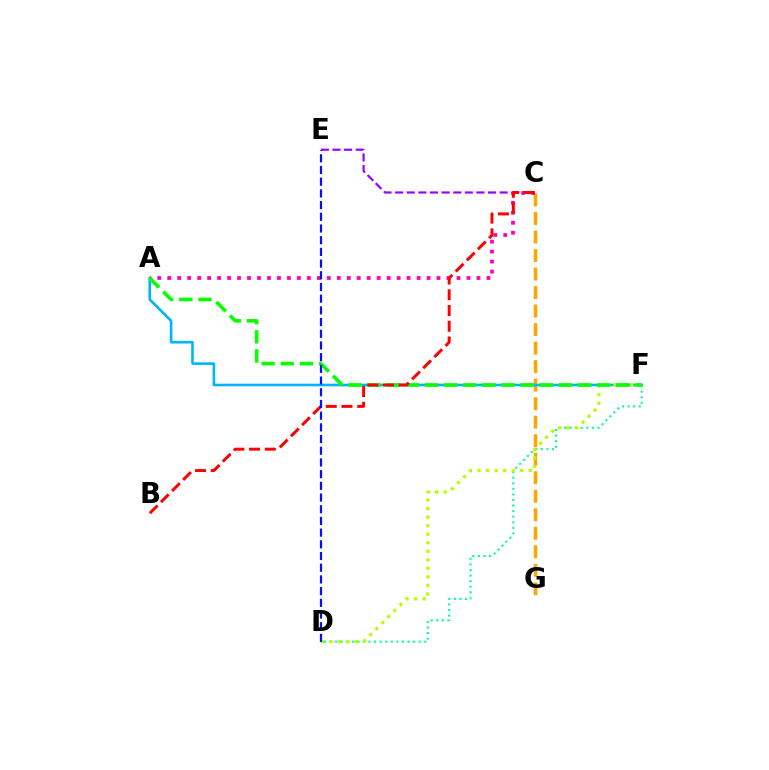{('C', 'E'): [{'color': '#9b00ff', 'line_style': 'dashed', 'thickness': 1.58}], ('C', 'G'): [{'color': '#ffa500', 'line_style': 'dashed', 'thickness': 2.52}], ('A', 'F'): [{'color': '#00b5ff', 'line_style': 'solid', 'thickness': 1.88}, {'color': '#08ff00', 'line_style': 'dashed', 'thickness': 2.6}], ('A', 'C'): [{'color': '#ff00bd', 'line_style': 'dotted', 'thickness': 2.71}], ('D', 'F'): [{'color': '#00ff9d', 'line_style': 'dotted', 'thickness': 1.51}, {'color': '#b3ff00', 'line_style': 'dotted', 'thickness': 2.32}], ('B', 'C'): [{'color': '#ff0000', 'line_style': 'dashed', 'thickness': 2.14}], ('D', 'E'): [{'color': '#0010ff', 'line_style': 'dashed', 'thickness': 1.59}]}